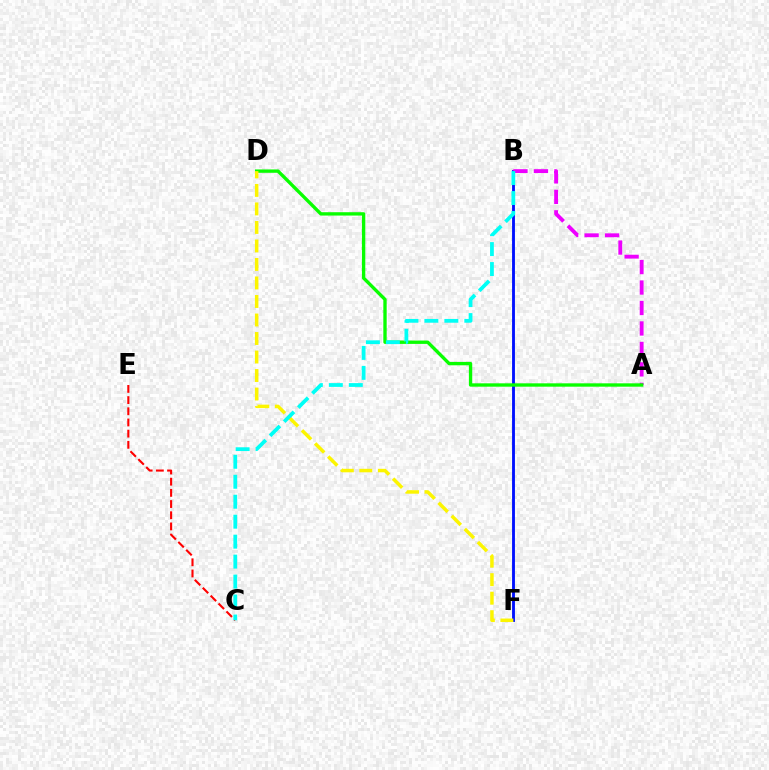{('B', 'F'): [{'color': '#0010ff', 'line_style': 'solid', 'thickness': 2.06}], ('A', 'B'): [{'color': '#ee00ff', 'line_style': 'dashed', 'thickness': 2.78}], ('C', 'E'): [{'color': '#ff0000', 'line_style': 'dashed', 'thickness': 1.52}], ('A', 'D'): [{'color': '#08ff00', 'line_style': 'solid', 'thickness': 2.41}], ('D', 'F'): [{'color': '#fcf500', 'line_style': 'dashed', 'thickness': 2.51}], ('B', 'C'): [{'color': '#00fff6', 'line_style': 'dashed', 'thickness': 2.71}]}